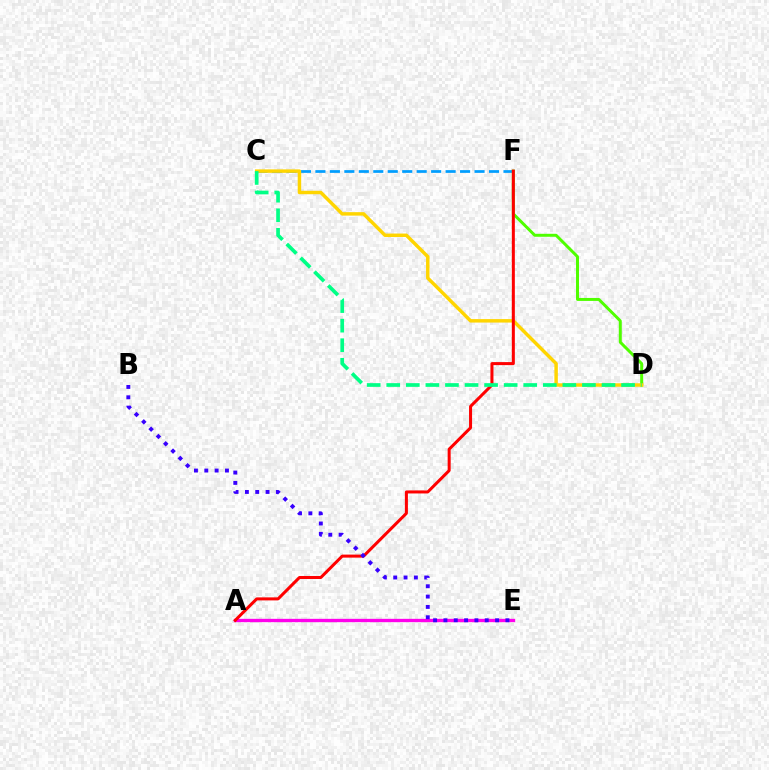{('C', 'F'): [{'color': '#009eff', 'line_style': 'dashed', 'thickness': 1.97}], ('A', 'E'): [{'color': '#ff00ed', 'line_style': 'solid', 'thickness': 2.4}], ('D', 'F'): [{'color': '#4fff00', 'line_style': 'solid', 'thickness': 2.14}], ('C', 'D'): [{'color': '#ffd500', 'line_style': 'solid', 'thickness': 2.49}, {'color': '#00ff86', 'line_style': 'dashed', 'thickness': 2.66}], ('A', 'F'): [{'color': '#ff0000', 'line_style': 'solid', 'thickness': 2.18}], ('B', 'E'): [{'color': '#3700ff', 'line_style': 'dotted', 'thickness': 2.81}]}